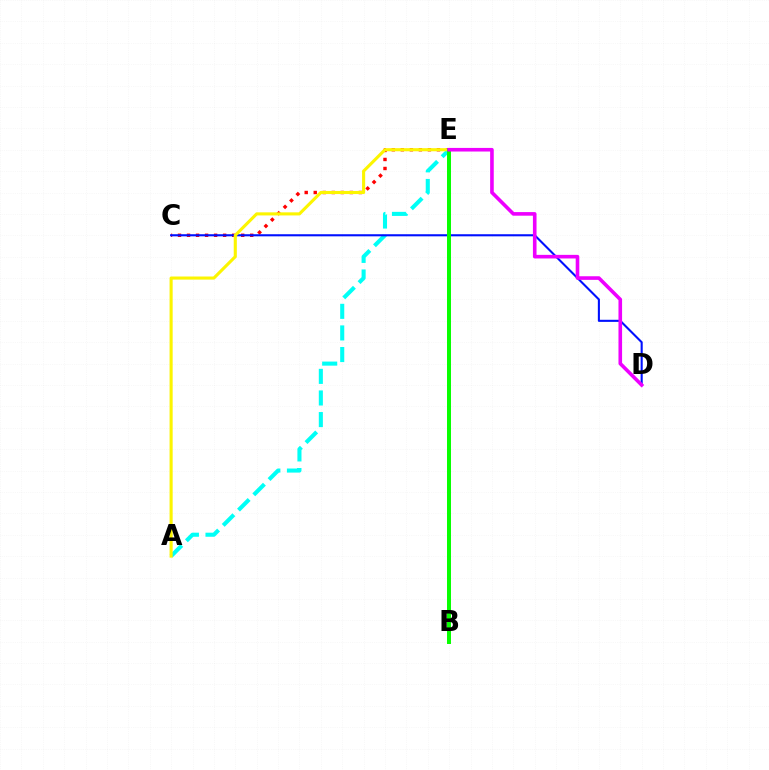{('C', 'E'): [{'color': '#ff0000', 'line_style': 'dotted', 'thickness': 2.45}], ('A', 'E'): [{'color': '#00fff6', 'line_style': 'dashed', 'thickness': 2.94}, {'color': '#fcf500', 'line_style': 'solid', 'thickness': 2.23}], ('C', 'D'): [{'color': '#0010ff', 'line_style': 'solid', 'thickness': 1.51}], ('B', 'E'): [{'color': '#08ff00', 'line_style': 'solid', 'thickness': 2.86}], ('D', 'E'): [{'color': '#ee00ff', 'line_style': 'solid', 'thickness': 2.6}]}